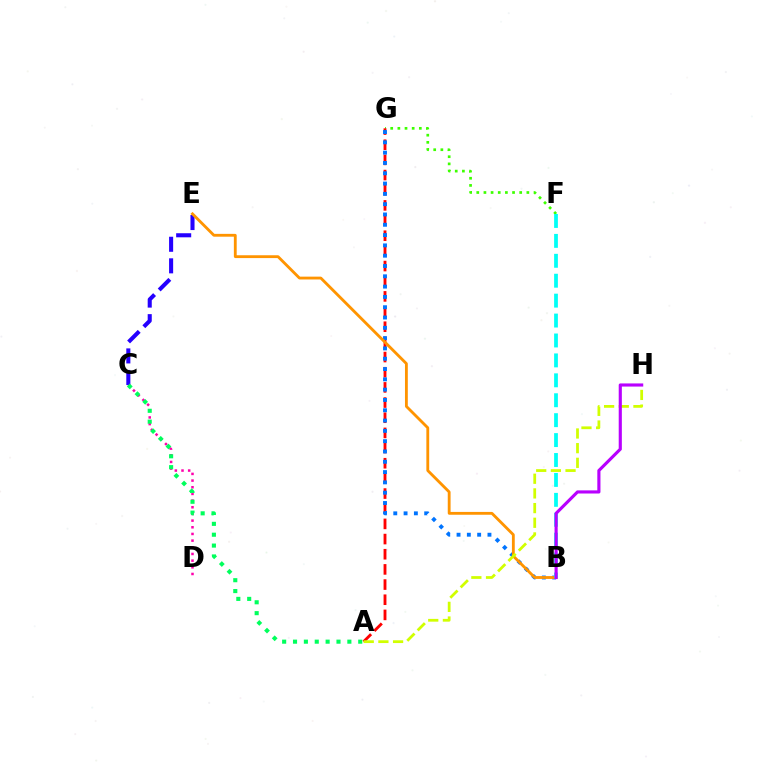{('F', 'G'): [{'color': '#3dff00', 'line_style': 'dotted', 'thickness': 1.94}], ('C', 'D'): [{'color': '#ff00ac', 'line_style': 'dotted', 'thickness': 1.81}], ('A', 'G'): [{'color': '#ff0000', 'line_style': 'dashed', 'thickness': 2.06}], ('B', 'G'): [{'color': '#0074ff', 'line_style': 'dotted', 'thickness': 2.8}], ('C', 'E'): [{'color': '#2500ff', 'line_style': 'dashed', 'thickness': 2.93}], ('B', 'E'): [{'color': '#ff9400', 'line_style': 'solid', 'thickness': 2.04}], ('A', 'H'): [{'color': '#d1ff00', 'line_style': 'dashed', 'thickness': 1.99}], ('A', 'C'): [{'color': '#00ff5c', 'line_style': 'dotted', 'thickness': 2.95}], ('B', 'F'): [{'color': '#00fff6', 'line_style': 'dashed', 'thickness': 2.71}], ('B', 'H'): [{'color': '#b900ff', 'line_style': 'solid', 'thickness': 2.26}]}